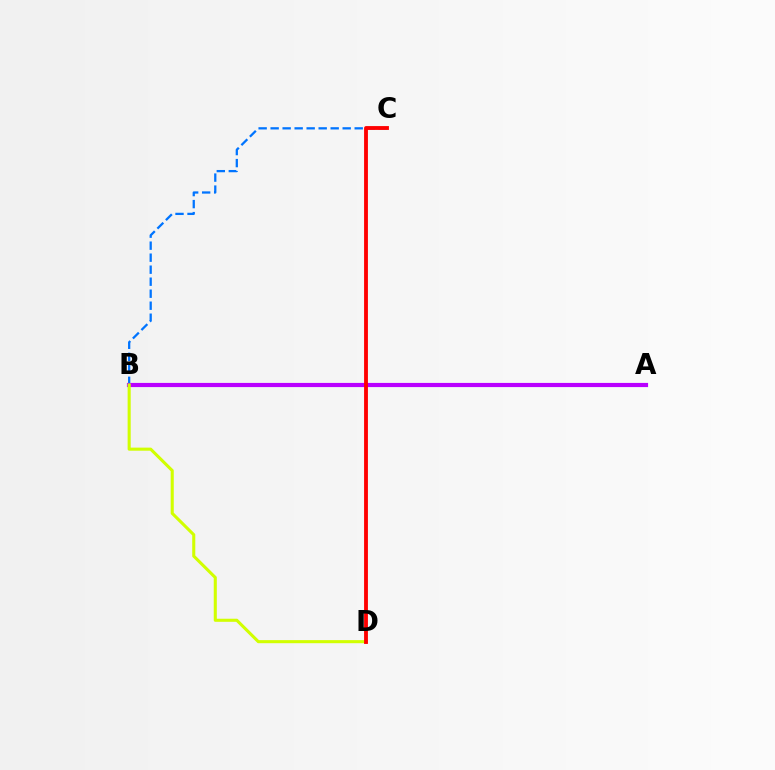{('A', 'B'): [{'color': '#00ff5c', 'line_style': 'dashed', 'thickness': 2.81}, {'color': '#b900ff', 'line_style': 'solid', 'thickness': 3.0}], ('B', 'C'): [{'color': '#0074ff', 'line_style': 'dashed', 'thickness': 1.63}], ('B', 'D'): [{'color': '#d1ff00', 'line_style': 'solid', 'thickness': 2.22}], ('C', 'D'): [{'color': '#ff0000', 'line_style': 'solid', 'thickness': 2.77}]}